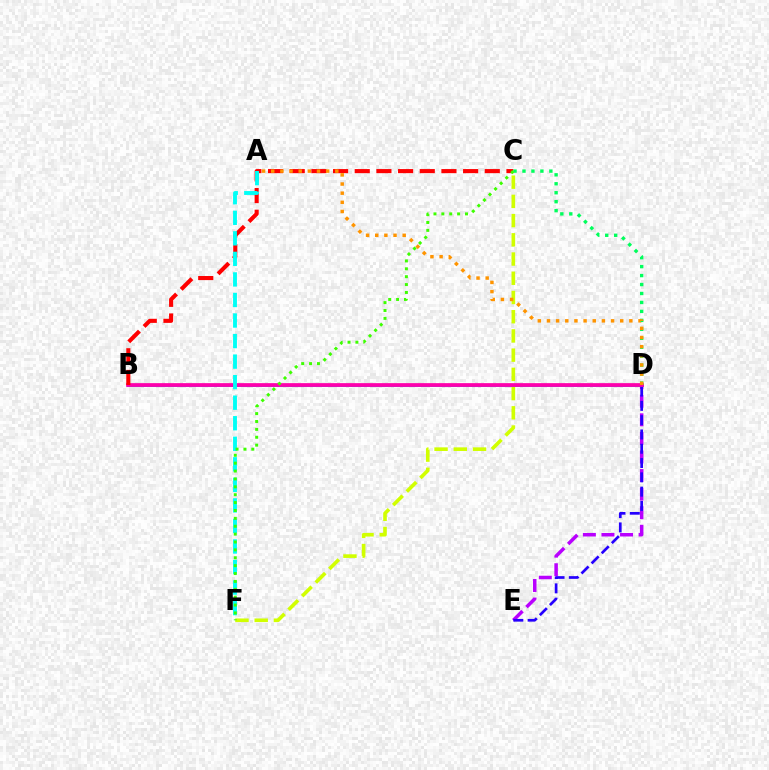{('D', 'E'): [{'color': '#b900ff', 'line_style': 'dashed', 'thickness': 2.52}, {'color': '#2500ff', 'line_style': 'dashed', 'thickness': 1.94}], ('C', 'F'): [{'color': '#d1ff00', 'line_style': 'dashed', 'thickness': 2.61}, {'color': '#3dff00', 'line_style': 'dotted', 'thickness': 2.14}], ('B', 'D'): [{'color': '#0074ff', 'line_style': 'solid', 'thickness': 1.94}, {'color': '#ff00ac', 'line_style': 'solid', 'thickness': 2.67}], ('B', 'C'): [{'color': '#ff0000', 'line_style': 'dashed', 'thickness': 2.94}], ('A', 'F'): [{'color': '#00fff6', 'line_style': 'dashed', 'thickness': 2.79}], ('C', 'D'): [{'color': '#00ff5c', 'line_style': 'dotted', 'thickness': 2.43}], ('A', 'D'): [{'color': '#ff9400', 'line_style': 'dotted', 'thickness': 2.49}]}